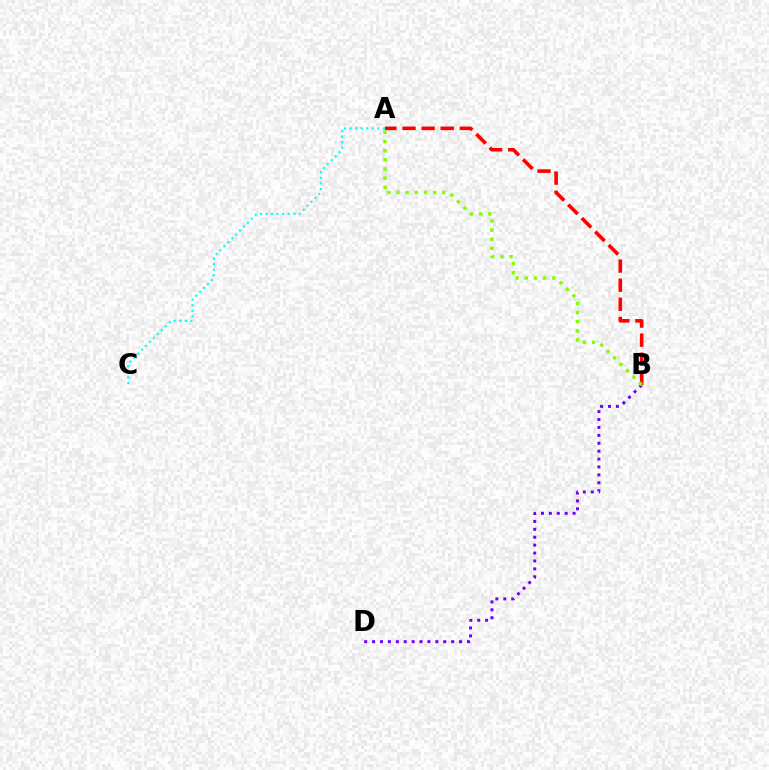{('A', 'C'): [{'color': '#00fff6', 'line_style': 'dotted', 'thickness': 1.51}], ('A', 'B'): [{'color': '#ff0000', 'line_style': 'dashed', 'thickness': 2.59}, {'color': '#84ff00', 'line_style': 'dotted', 'thickness': 2.49}], ('B', 'D'): [{'color': '#7200ff', 'line_style': 'dotted', 'thickness': 2.15}]}